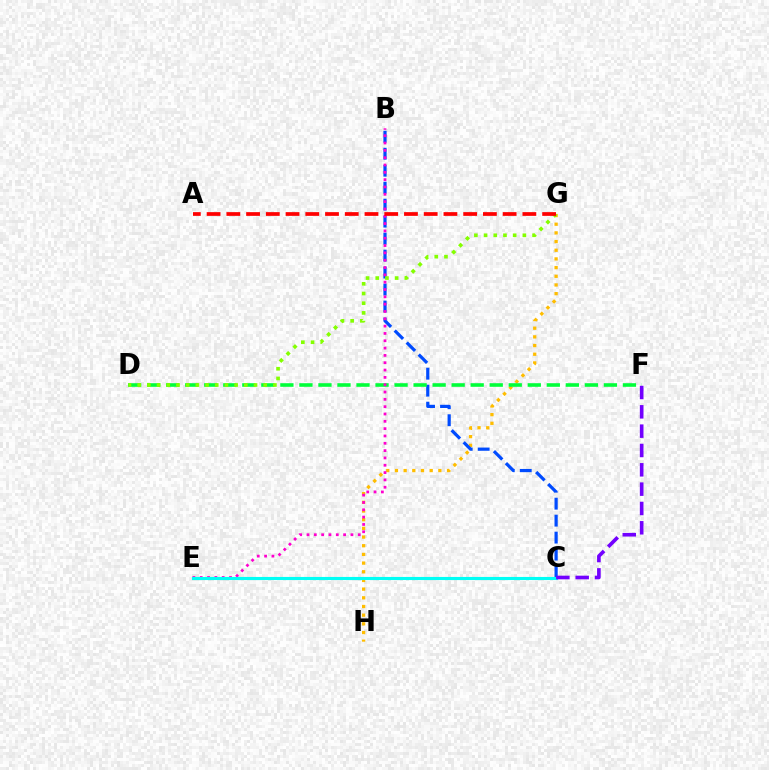{('G', 'H'): [{'color': '#ffbd00', 'line_style': 'dotted', 'thickness': 2.36}], ('B', 'C'): [{'color': '#004bff', 'line_style': 'dashed', 'thickness': 2.31}], ('D', 'F'): [{'color': '#00ff39', 'line_style': 'dashed', 'thickness': 2.59}], ('B', 'E'): [{'color': '#ff00cf', 'line_style': 'dotted', 'thickness': 1.99}], ('C', 'E'): [{'color': '#00fff6', 'line_style': 'solid', 'thickness': 2.24}], ('D', 'G'): [{'color': '#84ff00', 'line_style': 'dotted', 'thickness': 2.63}], ('A', 'G'): [{'color': '#ff0000', 'line_style': 'dashed', 'thickness': 2.68}], ('C', 'F'): [{'color': '#7200ff', 'line_style': 'dashed', 'thickness': 2.63}]}